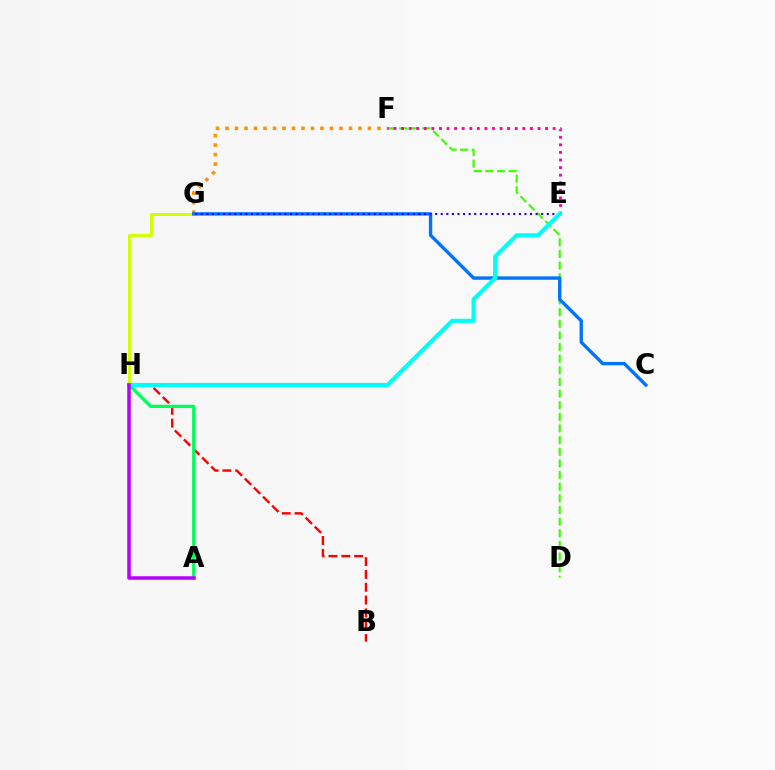{('F', 'G'): [{'color': '#ff9400', 'line_style': 'dotted', 'thickness': 2.58}], ('G', 'H'): [{'color': '#d1ff00', 'line_style': 'solid', 'thickness': 2.13}], ('B', 'H'): [{'color': '#ff0000', 'line_style': 'dashed', 'thickness': 1.74}], ('D', 'F'): [{'color': '#3dff00', 'line_style': 'dashed', 'thickness': 1.58}], ('C', 'G'): [{'color': '#0074ff', 'line_style': 'solid', 'thickness': 2.43}], ('E', 'F'): [{'color': '#ff00ac', 'line_style': 'dotted', 'thickness': 2.06}], ('A', 'H'): [{'color': '#00ff5c', 'line_style': 'solid', 'thickness': 2.36}, {'color': '#b900ff', 'line_style': 'solid', 'thickness': 2.54}], ('E', 'G'): [{'color': '#2500ff', 'line_style': 'dotted', 'thickness': 1.52}], ('E', 'H'): [{'color': '#00fff6', 'line_style': 'solid', 'thickness': 2.99}]}